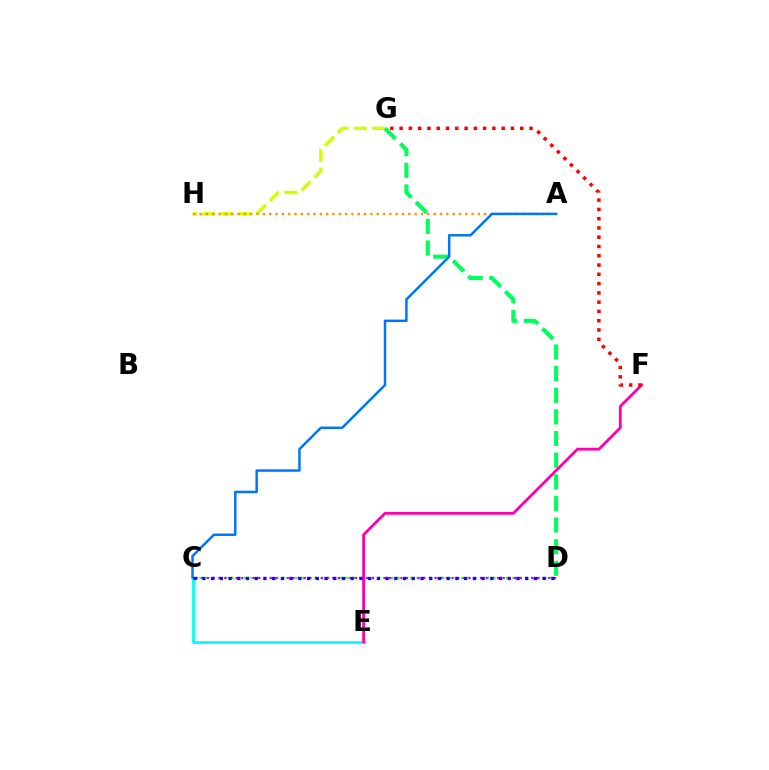{('G', 'H'): [{'color': '#d1ff00', 'line_style': 'dashed', 'thickness': 2.47}], ('D', 'G'): [{'color': '#00ff5c', 'line_style': 'dashed', 'thickness': 2.94}], ('C', 'E'): [{'color': '#00fff6', 'line_style': 'solid', 'thickness': 2.0}], ('C', 'D'): [{'color': '#3dff00', 'line_style': 'dotted', 'thickness': 1.74}, {'color': '#b900ff', 'line_style': 'dotted', 'thickness': 1.54}, {'color': '#2500ff', 'line_style': 'dotted', 'thickness': 2.37}], ('A', 'H'): [{'color': '#ff9400', 'line_style': 'dotted', 'thickness': 1.72}], ('E', 'F'): [{'color': '#ff00ac', 'line_style': 'solid', 'thickness': 2.02}], ('A', 'C'): [{'color': '#0074ff', 'line_style': 'solid', 'thickness': 1.78}], ('F', 'G'): [{'color': '#ff0000', 'line_style': 'dotted', 'thickness': 2.52}]}